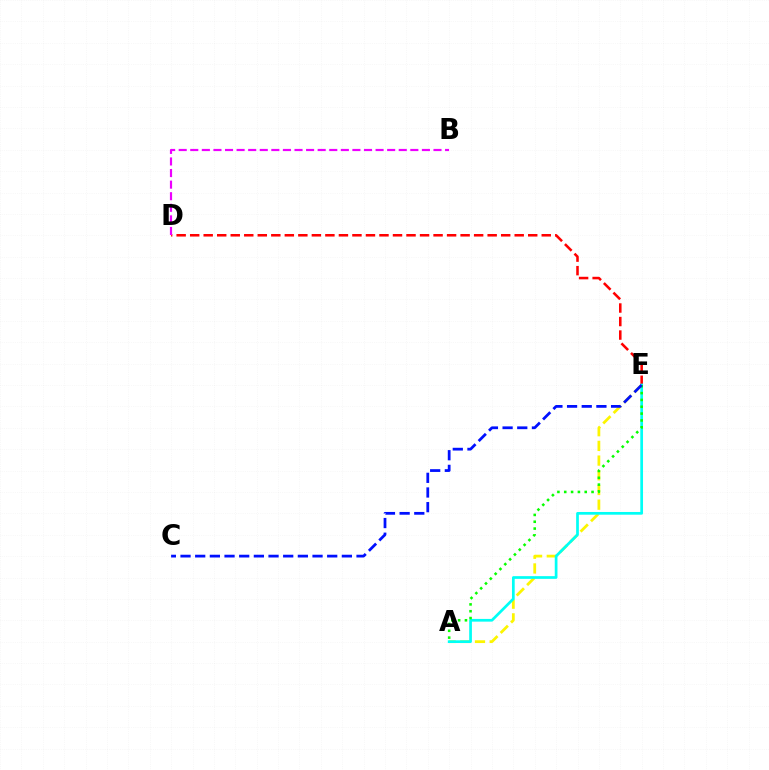{('D', 'E'): [{'color': '#ff0000', 'line_style': 'dashed', 'thickness': 1.84}], ('A', 'E'): [{'color': '#fcf500', 'line_style': 'dashed', 'thickness': 2.0}, {'color': '#00fff6', 'line_style': 'solid', 'thickness': 1.95}, {'color': '#08ff00', 'line_style': 'dotted', 'thickness': 1.85}], ('B', 'D'): [{'color': '#ee00ff', 'line_style': 'dashed', 'thickness': 1.57}], ('C', 'E'): [{'color': '#0010ff', 'line_style': 'dashed', 'thickness': 1.99}]}